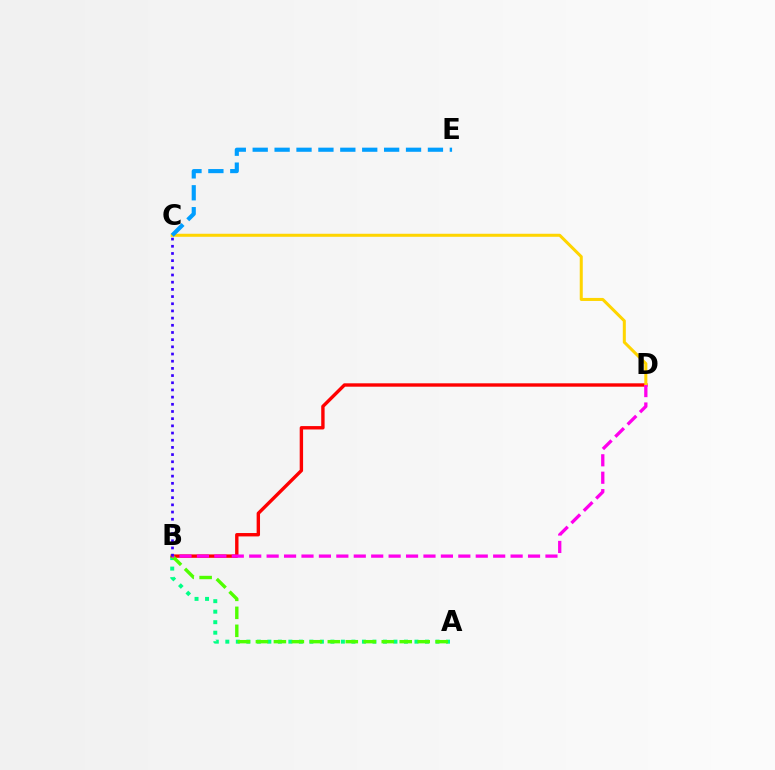{('A', 'B'): [{'color': '#00ff86', 'line_style': 'dotted', 'thickness': 2.86}, {'color': '#4fff00', 'line_style': 'dashed', 'thickness': 2.44}], ('B', 'D'): [{'color': '#ff0000', 'line_style': 'solid', 'thickness': 2.44}, {'color': '#ff00ed', 'line_style': 'dashed', 'thickness': 2.37}], ('C', 'D'): [{'color': '#ffd500', 'line_style': 'solid', 'thickness': 2.18}], ('C', 'E'): [{'color': '#009eff', 'line_style': 'dashed', 'thickness': 2.98}], ('B', 'C'): [{'color': '#3700ff', 'line_style': 'dotted', 'thickness': 1.95}]}